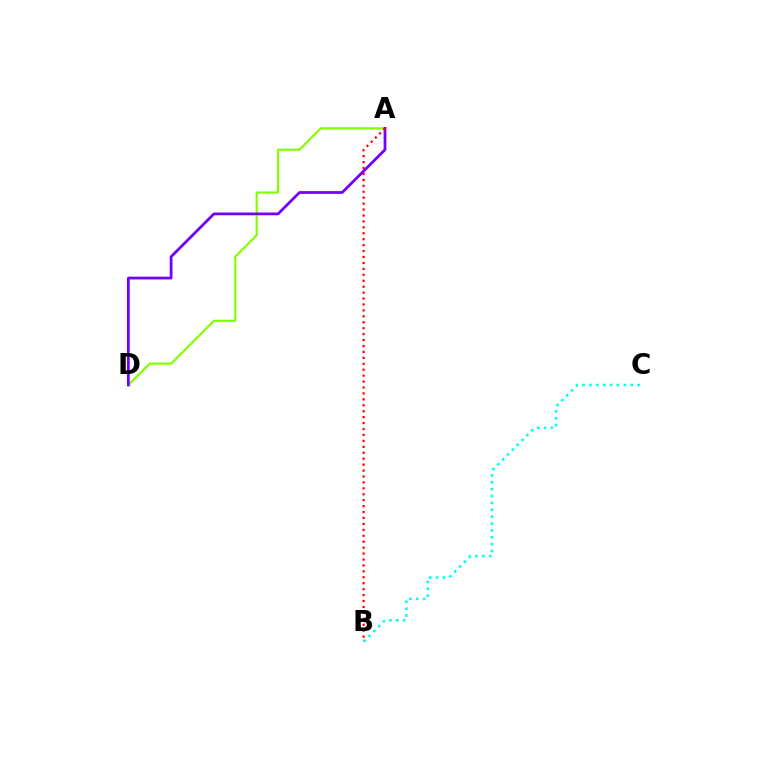{('B', 'C'): [{'color': '#00fff6', 'line_style': 'dotted', 'thickness': 1.87}], ('A', 'D'): [{'color': '#84ff00', 'line_style': 'solid', 'thickness': 1.58}, {'color': '#7200ff', 'line_style': 'solid', 'thickness': 1.98}], ('A', 'B'): [{'color': '#ff0000', 'line_style': 'dotted', 'thickness': 1.61}]}